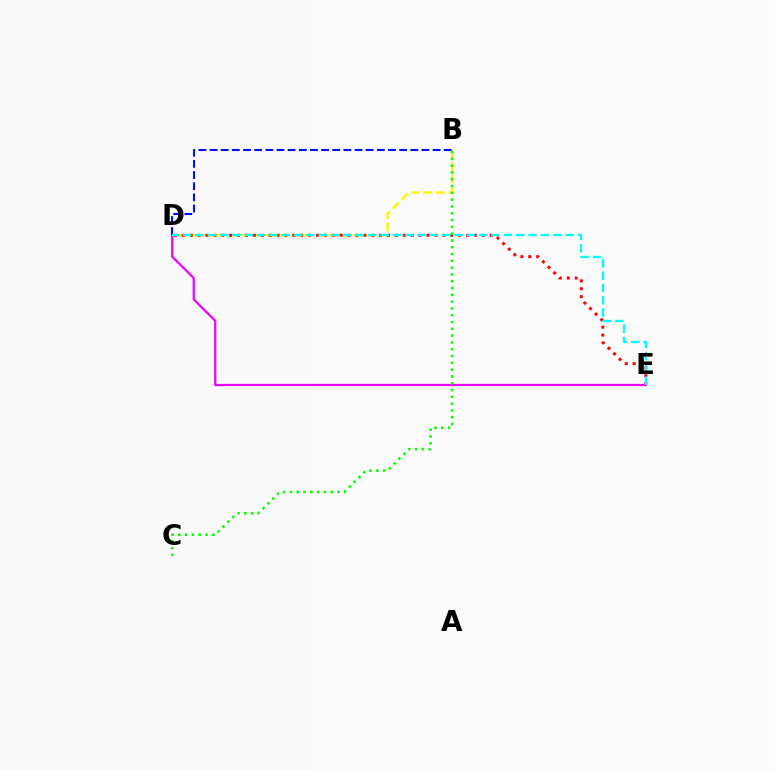{('B', 'D'): [{'color': '#fcf500', 'line_style': 'dashed', 'thickness': 1.7}, {'color': '#0010ff', 'line_style': 'dashed', 'thickness': 1.51}], ('D', 'E'): [{'color': '#ff0000', 'line_style': 'dotted', 'thickness': 2.14}, {'color': '#ee00ff', 'line_style': 'solid', 'thickness': 1.61}, {'color': '#00fff6', 'line_style': 'dashed', 'thickness': 1.68}], ('B', 'C'): [{'color': '#08ff00', 'line_style': 'dotted', 'thickness': 1.85}]}